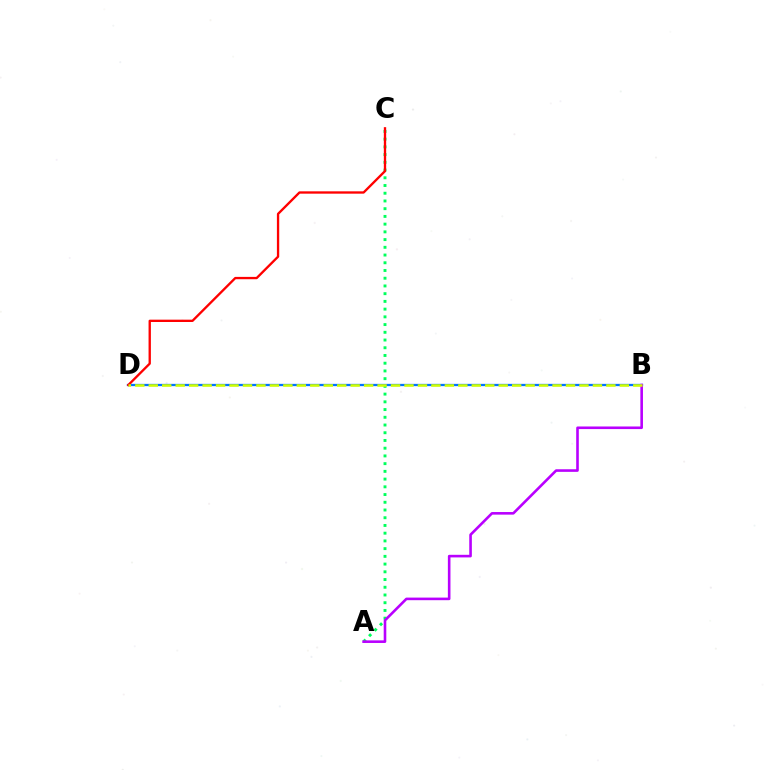{('A', 'C'): [{'color': '#00ff5c', 'line_style': 'dotted', 'thickness': 2.1}], ('B', 'D'): [{'color': '#0074ff', 'line_style': 'solid', 'thickness': 1.64}, {'color': '#d1ff00', 'line_style': 'dashed', 'thickness': 1.83}], ('A', 'B'): [{'color': '#b900ff', 'line_style': 'solid', 'thickness': 1.87}], ('C', 'D'): [{'color': '#ff0000', 'line_style': 'solid', 'thickness': 1.68}]}